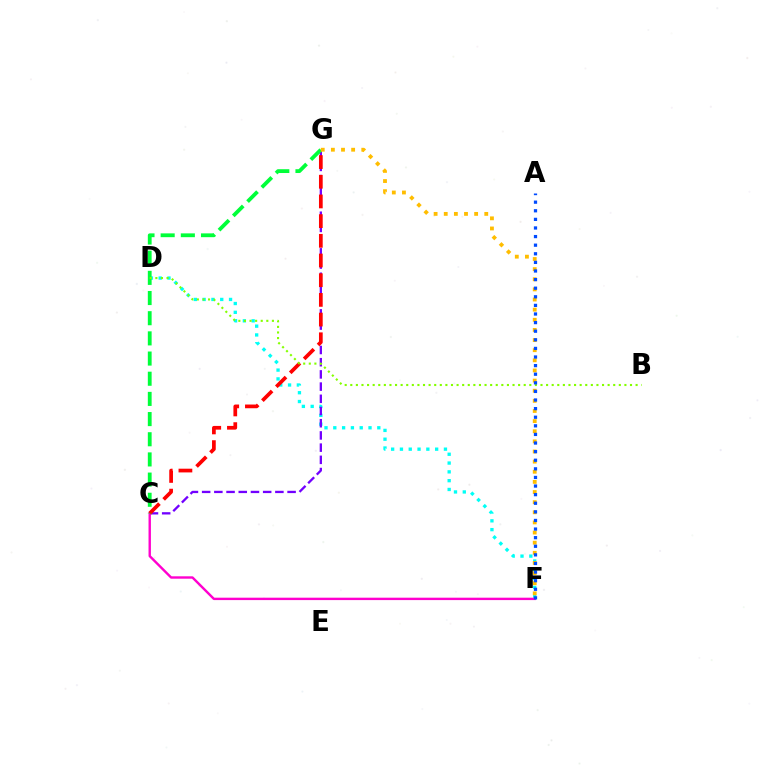{('D', 'F'): [{'color': '#00fff6', 'line_style': 'dotted', 'thickness': 2.39}], ('C', 'G'): [{'color': '#7200ff', 'line_style': 'dashed', 'thickness': 1.66}, {'color': '#ff0000', 'line_style': 'dashed', 'thickness': 2.67}, {'color': '#00ff39', 'line_style': 'dashed', 'thickness': 2.74}], ('C', 'F'): [{'color': '#ff00cf', 'line_style': 'solid', 'thickness': 1.73}], ('B', 'D'): [{'color': '#84ff00', 'line_style': 'dotted', 'thickness': 1.52}], ('F', 'G'): [{'color': '#ffbd00', 'line_style': 'dotted', 'thickness': 2.75}], ('A', 'F'): [{'color': '#004bff', 'line_style': 'dotted', 'thickness': 2.34}]}